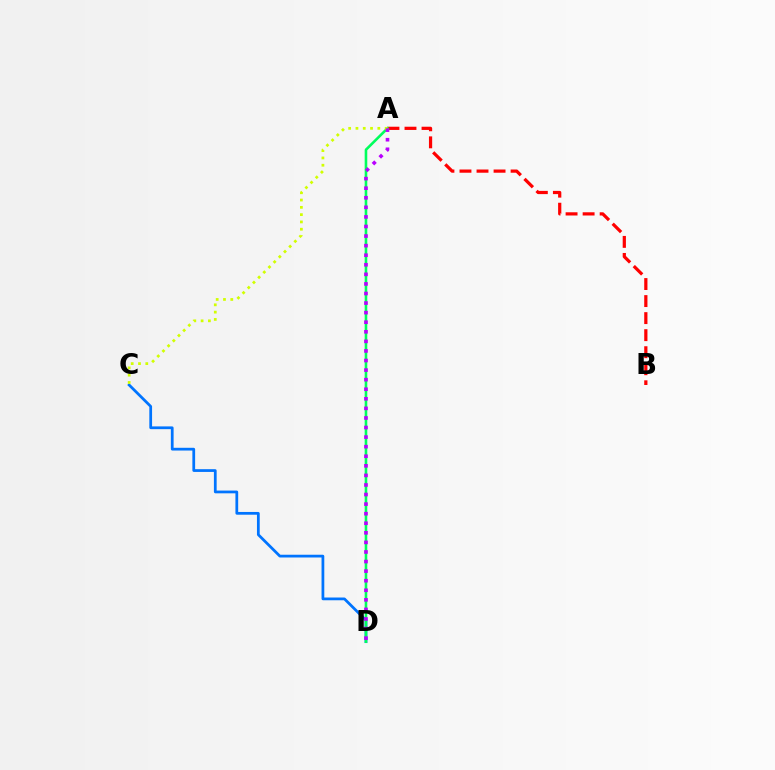{('C', 'D'): [{'color': '#0074ff', 'line_style': 'solid', 'thickness': 1.98}], ('A', 'B'): [{'color': '#ff0000', 'line_style': 'dashed', 'thickness': 2.31}], ('A', 'D'): [{'color': '#00ff5c', 'line_style': 'solid', 'thickness': 1.87}, {'color': '#b900ff', 'line_style': 'dotted', 'thickness': 2.6}], ('A', 'C'): [{'color': '#d1ff00', 'line_style': 'dotted', 'thickness': 1.98}]}